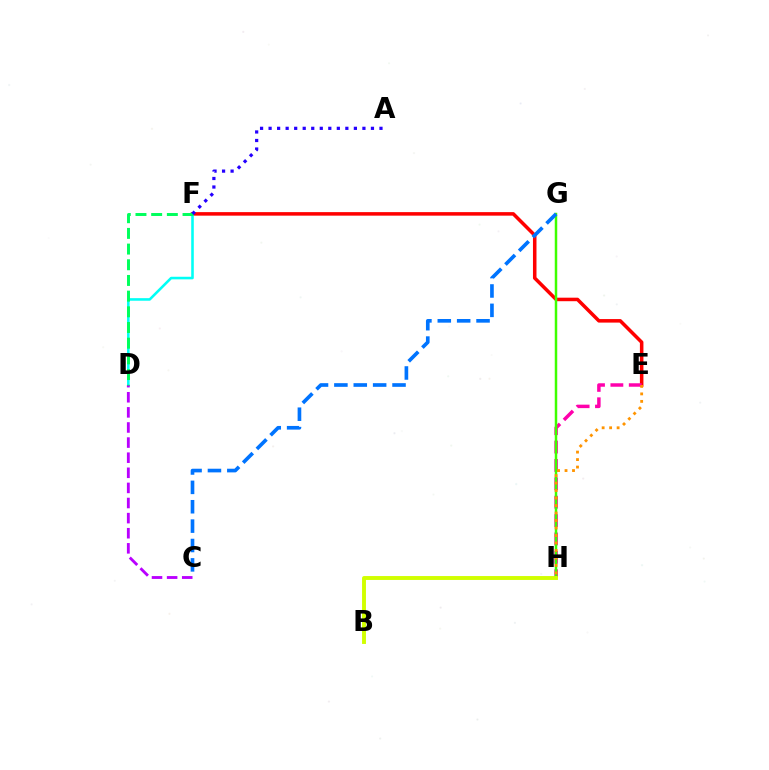{('E', 'F'): [{'color': '#ff0000', 'line_style': 'solid', 'thickness': 2.54}], ('E', 'H'): [{'color': '#ff00ac', 'line_style': 'dashed', 'thickness': 2.5}, {'color': '#ff9400', 'line_style': 'dotted', 'thickness': 2.03}], ('D', 'F'): [{'color': '#00fff6', 'line_style': 'solid', 'thickness': 1.86}, {'color': '#00ff5c', 'line_style': 'dashed', 'thickness': 2.13}], ('C', 'D'): [{'color': '#b900ff', 'line_style': 'dashed', 'thickness': 2.05}], ('G', 'H'): [{'color': '#3dff00', 'line_style': 'solid', 'thickness': 1.79}], ('B', 'H'): [{'color': '#d1ff00', 'line_style': 'solid', 'thickness': 2.81}], ('C', 'G'): [{'color': '#0074ff', 'line_style': 'dashed', 'thickness': 2.63}], ('A', 'F'): [{'color': '#2500ff', 'line_style': 'dotted', 'thickness': 2.32}]}